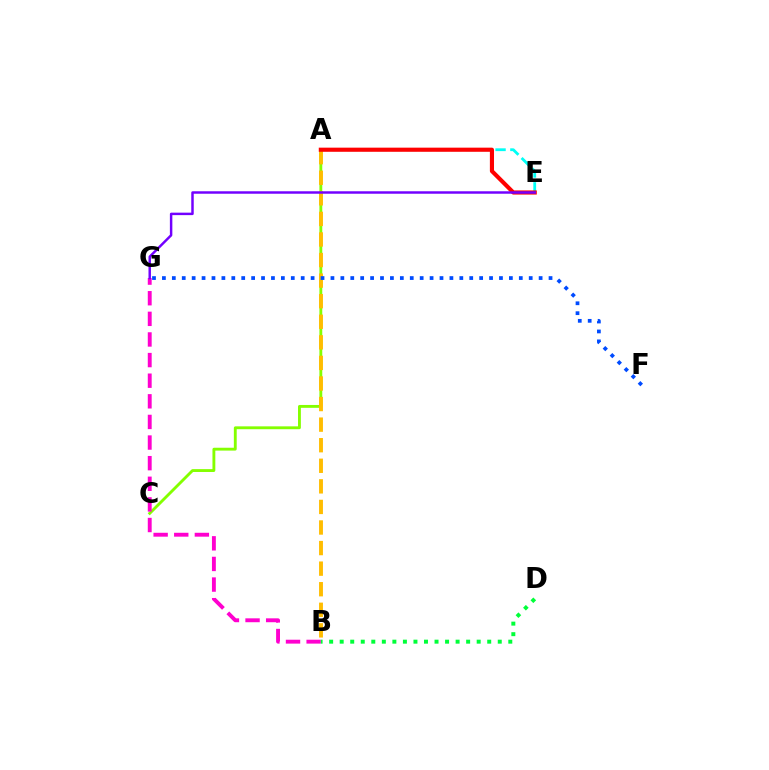{('A', 'E'): [{'color': '#00fff6', 'line_style': 'dashed', 'thickness': 2.01}, {'color': '#ff0000', 'line_style': 'solid', 'thickness': 2.97}], ('A', 'C'): [{'color': '#84ff00', 'line_style': 'solid', 'thickness': 2.06}], ('A', 'B'): [{'color': '#ffbd00', 'line_style': 'dashed', 'thickness': 2.79}], ('B', 'G'): [{'color': '#ff00cf', 'line_style': 'dashed', 'thickness': 2.8}], ('B', 'D'): [{'color': '#00ff39', 'line_style': 'dotted', 'thickness': 2.86}], ('F', 'G'): [{'color': '#004bff', 'line_style': 'dotted', 'thickness': 2.69}], ('E', 'G'): [{'color': '#7200ff', 'line_style': 'solid', 'thickness': 1.77}]}